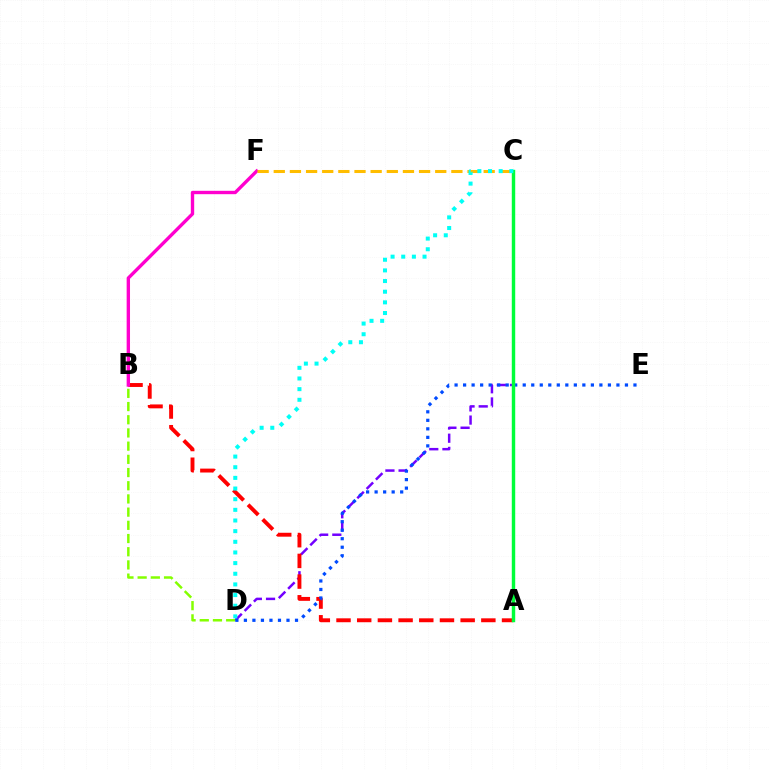{('C', 'D'): [{'color': '#7200ff', 'line_style': 'dashed', 'thickness': 1.79}, {'color': '#00fff6', 'line_style': 'dotted', 'thickness': 2.89}], ('A', 'B'): [{'color': '#ff0000', 'line_style': 'dashed', 'thickness': 2.81}], ('B', 'F'): [{'color': '#ff00cf', 'line_style': 'solid', 'thickness': 2.43}], ('B', 'D'): [{'color': '#84ff00', 'line_style': 'dashed', 'thickness': 1.79}], ('D', 'E'): [{'color': '#004bff', 'line_style': 'dotted', 'thickness': 2.31}], ('A', 'C'): [{'color': '#00ff39', 'line_style': 'solid', 'thickness': 2.47}], ('C', 'F'): [{'color': '#ffbd00', 'line_style': 'dashed', 'thickness': 2.19}]}